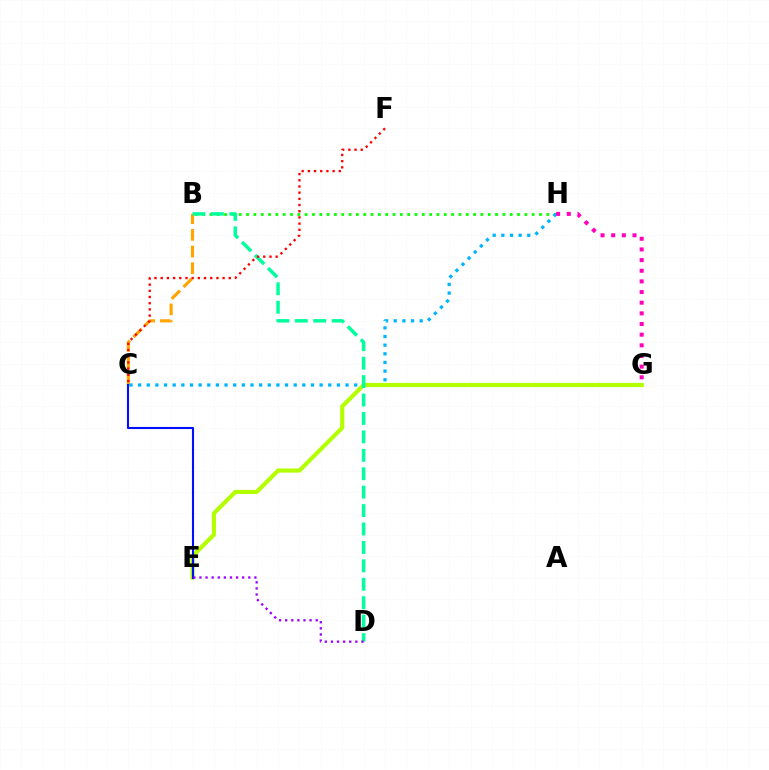{('B', 'C'): [{'color': '#ffa500', 'line_style': 'dashed', 'thickness': 2.27}], ('B', 'H'): [{'color': '#08ff00', 'line_style': 'dotted', 'thickness': 1.99}], ('C', 'H'): [{'color': '#00b5ff', 'line_style': 'dotted', 'thickness': 2.35}], ('E', 'G'): [{'color': '#b3ff00', 'line_style': 'solid', 'thickness': 2.98}], ('C', 'E'): [{'color': '#0010ff', 'line_style': 'solid', 'thickness': 1.52}], ('B', 'D'): [{'color': '#00ff9d', 'line_style': 'dashed', 'thickness': 2.5}], ('D', 'E'): [{'color': '#9b00ff', 'line_style': 'dotted', 'thickness': 1.66}], ('G', 'H'): [{'color': '#ff00bd', 'line_style': 'dotted', 'thickness': 2.9}], ('C', 'F'): [{'color': '#ff0000', 'line_style': 'dotted', 'thickness': 1.68}]}